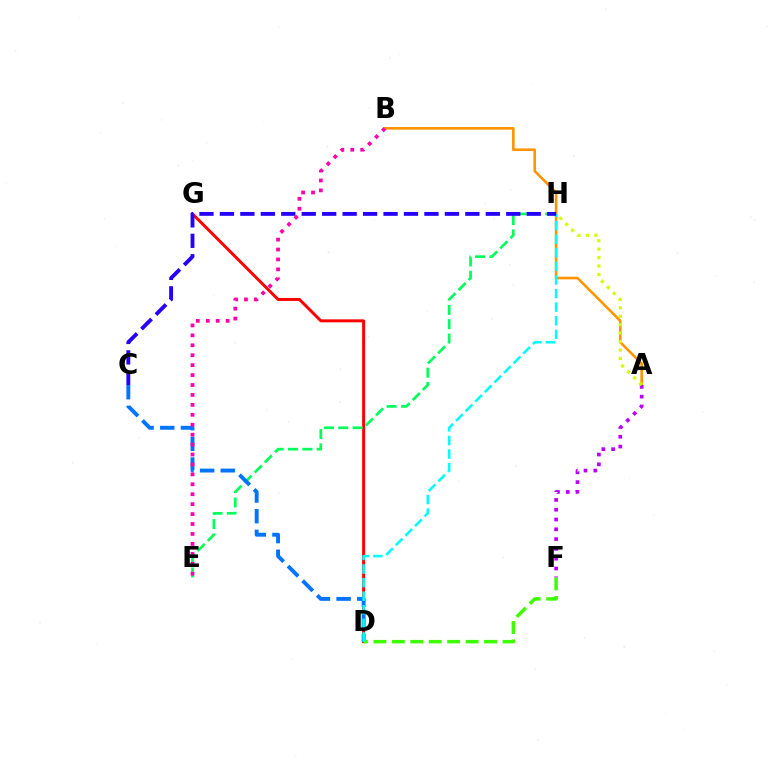{('D', 'G'): [{'color': '#ff0000', 'line_style': 'solid', 'thickness': 2.14}], ('E', 'H'): [{'color': '#00ff5c', 'line_style': 'dashed', 'thickness': 1.95}], ('C', 'D'): [{'color': '#0074ff', 'line_style': 'dashed', 'thickness': 2.81}], ('A', 'B'): [{'color': '#ff9400', 'line_style': 'solid', 'thickness': 1.89}], ('A', 'F'): [{'color': '#b900ff', 'line_style': 'dotted', 'thickness': 2.66}], ('D', 'F'): [{'color': '#3dff00', 'line_style': 'dashed', 'thickness': 2.51}], ('D', 'H'): [{'color': '#00fff6', 'line_style': 'dashed', 'thickness': 1.84}], ('A', 'H'): [{'color': '#d1ff00', 'line_style': 'dotted', 'thickness': 2.29}], ('C', 'H'): [{'color': '#2500ff', 'line_style': 'dashed', 'thickness': 2.78}], ('B', 'E'): [{'color': '#ff00ac', 'line_style': 'dotted', 'thickness': 2.7}]}